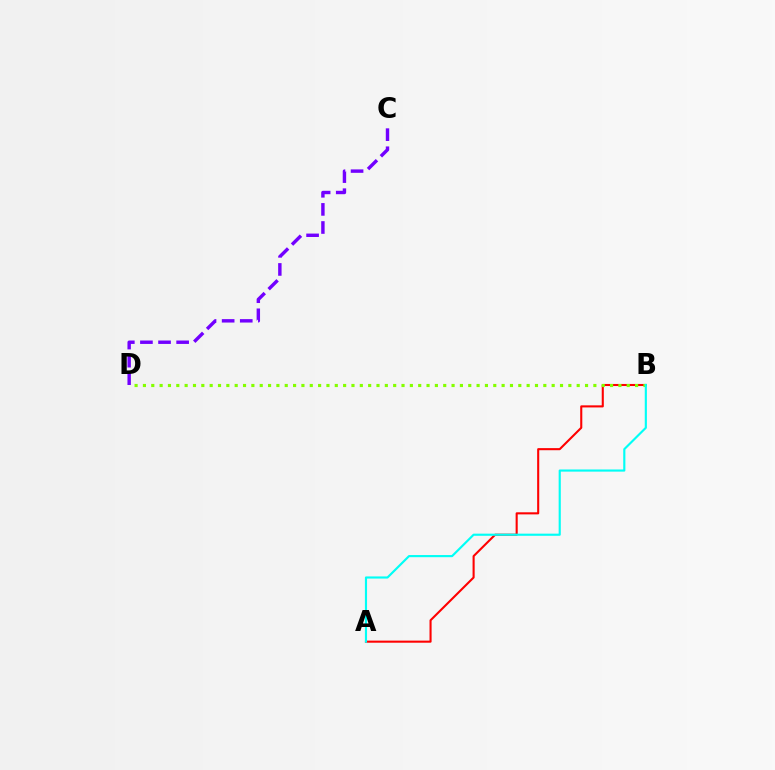{('A', 'B'): [{'color': '#ff0000', 'line_style': 'solid', 'thickness': 1.5}, {'color': '#00fff6', 'line_style': 'solid', 'thickness': 1.55}], ('B', 'D'): [{'color': '#84ff00', 'line_style': 'dotted', 'thickness': 2.27}], ('C', 'D'): [{'color': '#7200ff', 'line_style': 'dashed', 'thickness': 2.46}]}